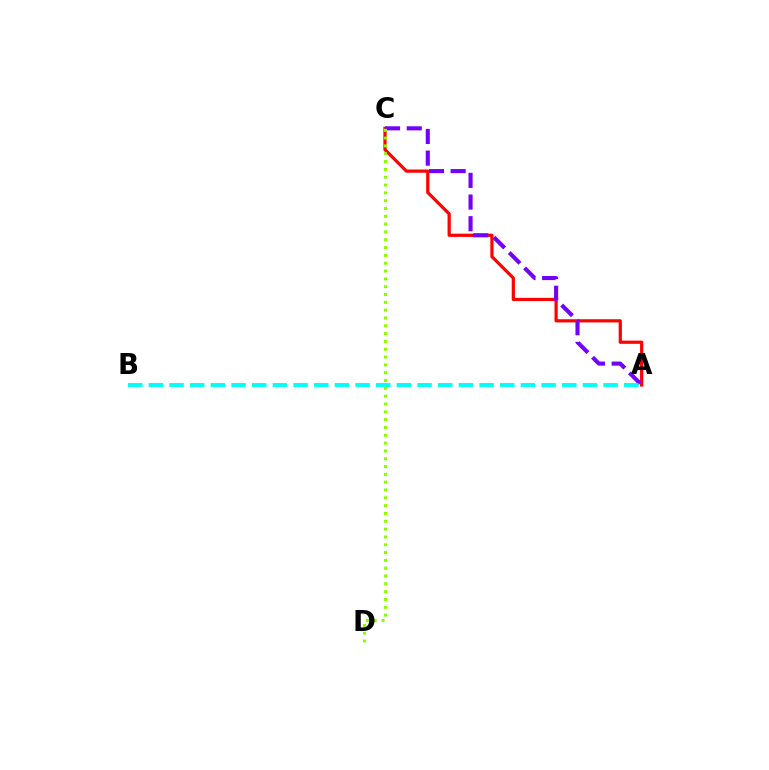{('A', 'C'): [{'color': '#ff0000', 'line_style': 'solid', 'thickness': 2.31}, {'color': '#7200ff', 'line_style': 'dashed', 'thickness': 2.94}], ('A', 'B'): [{'color': '#00fff6', 'line_style': 'dashed', 'thickness': 2.81}], ('C', 'D'): [{'color': '#84ff00', 'line_style': 'dotted', 'thickness': 2.12}]}